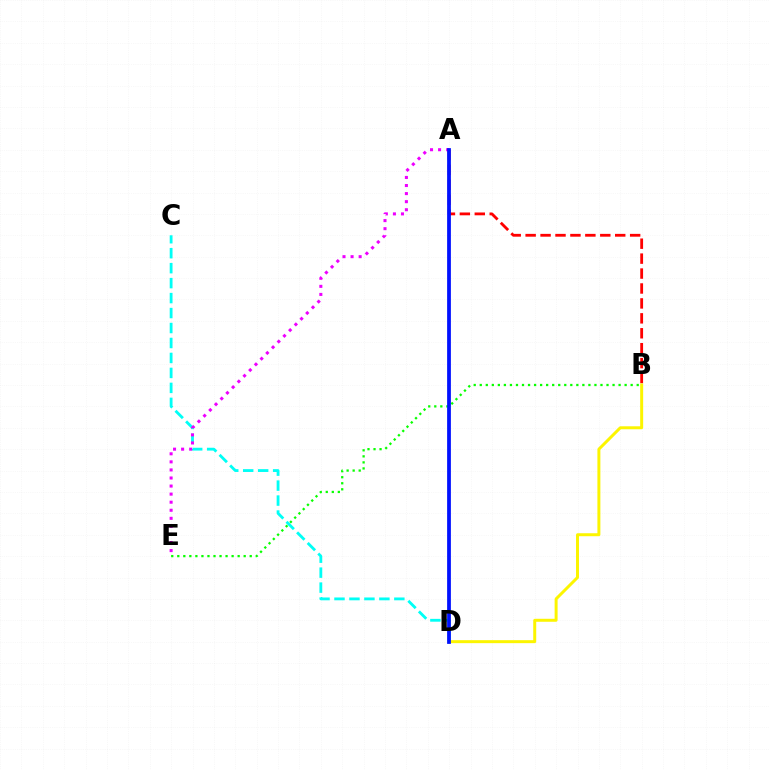{('C', 'D'): [{'color': '#00fff6', 'line_style': 'dashed', 'thickness': 2.03}], ('A', 'B'): [{'color': '#ff0000', 'line_style': 'dashed', 'thickness': 2.03}], ('B', 'E'): [{'color': '#08ff00', 'line_style': 'dotted', 'thickness': 1.64}], ('B', 'D'): [{'color': '#fcf500', 'line_style': 'solid', 'thickness': 2.14}], ('A', 'E'): [{'color': '#ee00ff', 'line_style': 'dotted', 'thickness': 2.19}], ('A', 'D'): [{'color': '#0010ff', 'line_style': 'solid', 'thickness': 2.7}]}